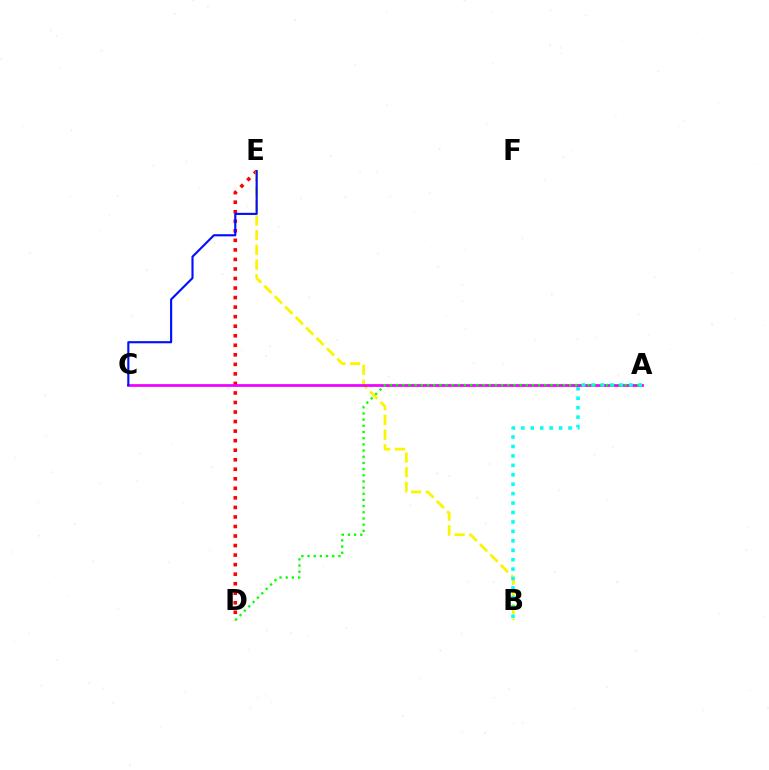{('D', 'E'): [{'color': '#ff0000', 'line_style': 'dotted', 'thickness': 2.59}], ('B', 'E'): [{'color': '#fcf500', 'line_style': 'dashed', 'thickness': 2.0}], ('A', 'C'): [{'color': '#ee00ff', 'line_style': 'solid', 'thickness': 1.97}], ('C', 'E'): [{'color': '#0010ff', 'line_style': 'solid', 'thickness': 1.54}], ('A', 'D'): [{'color': '#08ff00', 'line_style': 'dotted', 'thickness': 1.68}], ('A', 'B'): [{'color': '#00fff6', 'line_style': 'dotted', 'thickness': 2.56}]}